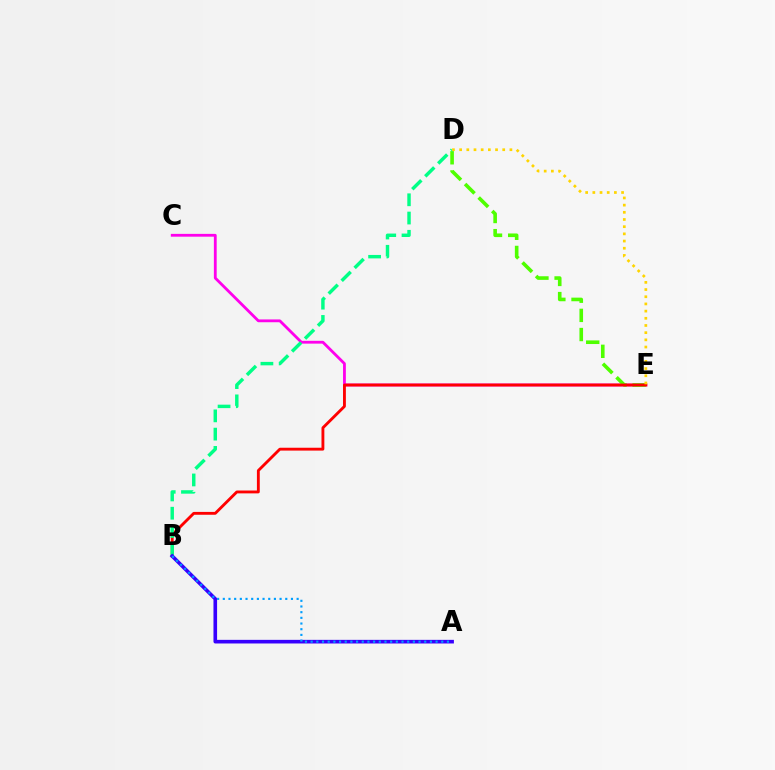{('C', 'E'): [{'color': '#ff00ed', 'line_style': 'solid', 'thickness': 2.02}], ('D', 'E'): [{'color': '#4fff00', 'line_style': 'dashed', 'thickness': 2.6}, {'color': '#ffd500', 'line_style': 'dotted', 'thickness': 1.95}], ('B', 'E'): [{'color': '#ff0000', 'line_style': 'solid', 'thickness': 2.05}], ('B', 'D'): [{'color': '#00ff86', 'line_style': 'dashed', 'thickness': 2.48}], ('A', 'B'): [{'color': '#3700ff', 'line_style': 'solid', 'thickness': 2.61}, {'color': '#009eff', 'line_style': 'dotted', 'thickness': 1.54}]}